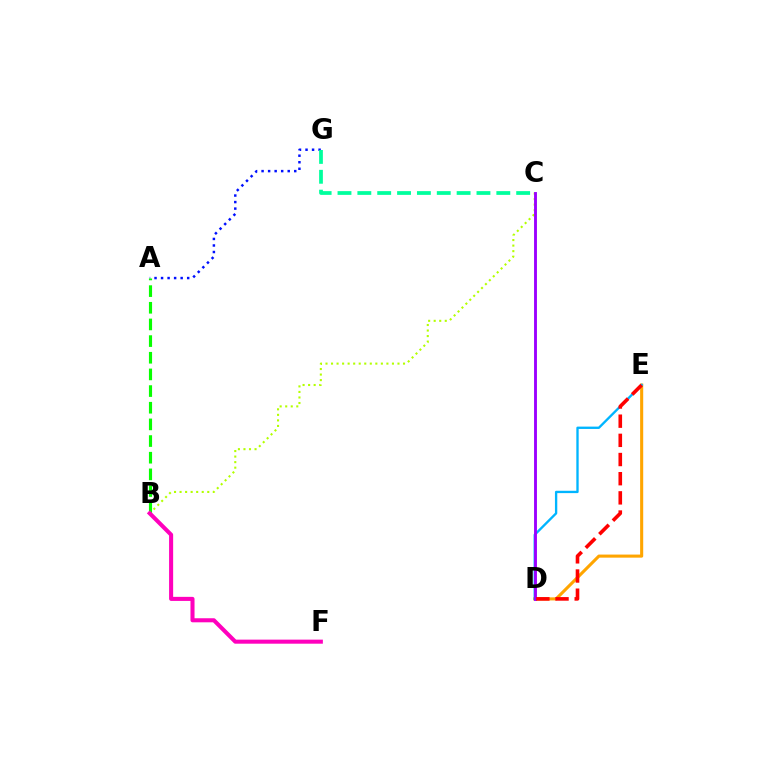{('D', 'E'): [{'color': '#ffa500', 'line_style': 'solid', 'thickness': 2.22}, {'color': '#00b5ff', 'line_style': 'solid', 'thickness': 1.69}, {'color': '#ff0000', 'line_style': 'dashed', 'thickness': 2.6}], ('A', 'G'): [{'color': '#0010ff', 'line_style': 'dotted', 'thickness': 1.78}], ('B', 'C'): [{'color': '#b3ff00', 'line_style': 'dotted', 'thickness': 1.5}], ('A', 'B'): [{'color': '#08ff00', 'line_style': 'dashed', 'thickness': 2.26}], ('B', 'F'): [{'color': '#ff00bd', 'line_style': 'solid', 'thickness': 2.92}], ('C', 'D'): [{'color': '#9b00ff', 'line_style': 'solid', 'thickness': 2.08}], ('C', 'G'): [{'color': '#00ff9d', 'line_style': 'dashed', 'thickness': 2.7}]}